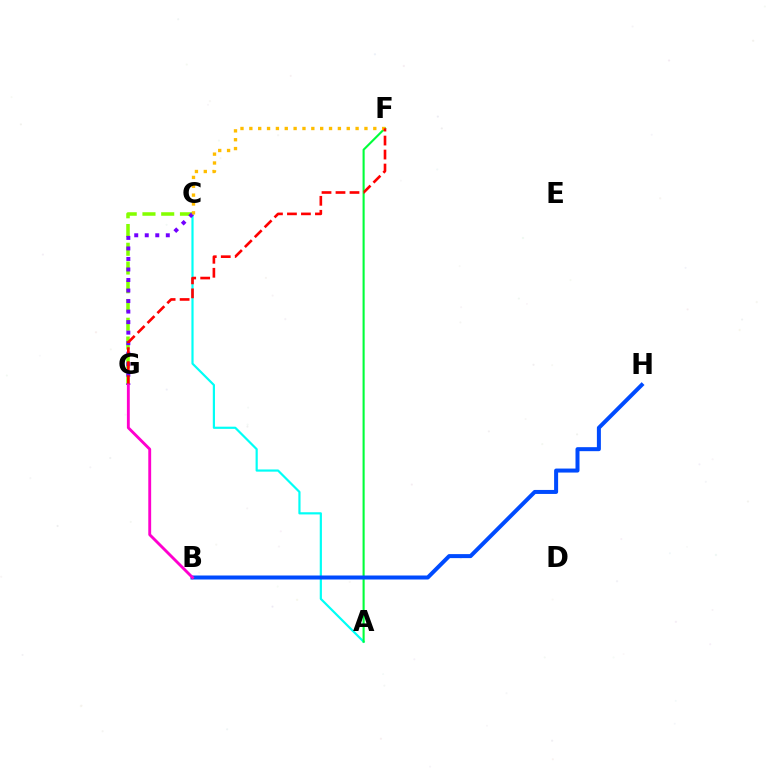{('C', 'G'): [{'color': '#84ff00', 'line_style': 'dashed', 'thickness': 2.55}, {'color': '#7200ff', 'line_style': 'dotted', 'thickness': 2.86}], ('A', 'C'): [{'color': '#00fff6', 'line_style': 'solid', 'thickness': 1.58}], ('A', 'F'): [{'color': '#00ff39', 'line_style': 'solid', 'thickness': 1.51}], ('C', 'F'): [{'color': '#ffbd00', 'line_style': 'dotted', 'thickness': 2.41}], ('F', 'G'): [{'color': '#ff0000', 'line_style': 'dashed', 'thickness': 1.9}], ('B', 'H'): [{'color': '#004bff', 'line_style': 'solid', 'thickness': 2.88}], ('B', 'G'): [{'color': '#ff00cf', 'line_style': 'solid', 'thickness': 2.06}]}